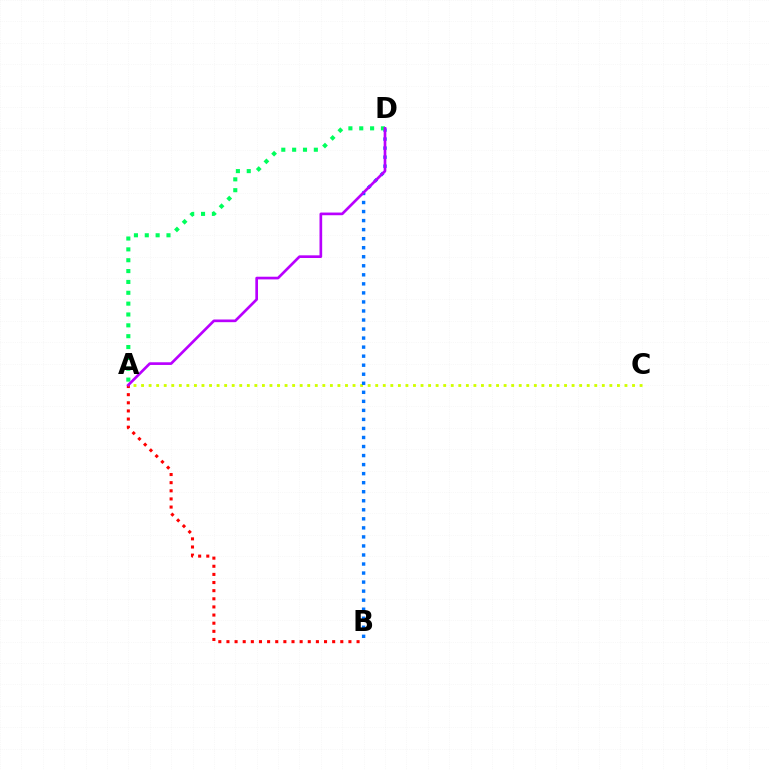{('A', 'C'): [{'color': '#d1ff00', 'line_style': 'dotted', 'thickness': 2.05}], ('A', 'B'): [{'color': '#ff0000', 'line_style': 'dotted', 'thickness': 2.21}], ('B', 'D'): [{'color': '#0074ff', 'line_style': 'dotted', 'thickness': 2.46}], ('A', 'D'): [{'color': '#00ff5c', 'line_style': 'dotted', 'thickness': 2.95}, {'color': '#b900ff', 'line_style': 'solid', 'thickness': 1.93}]}